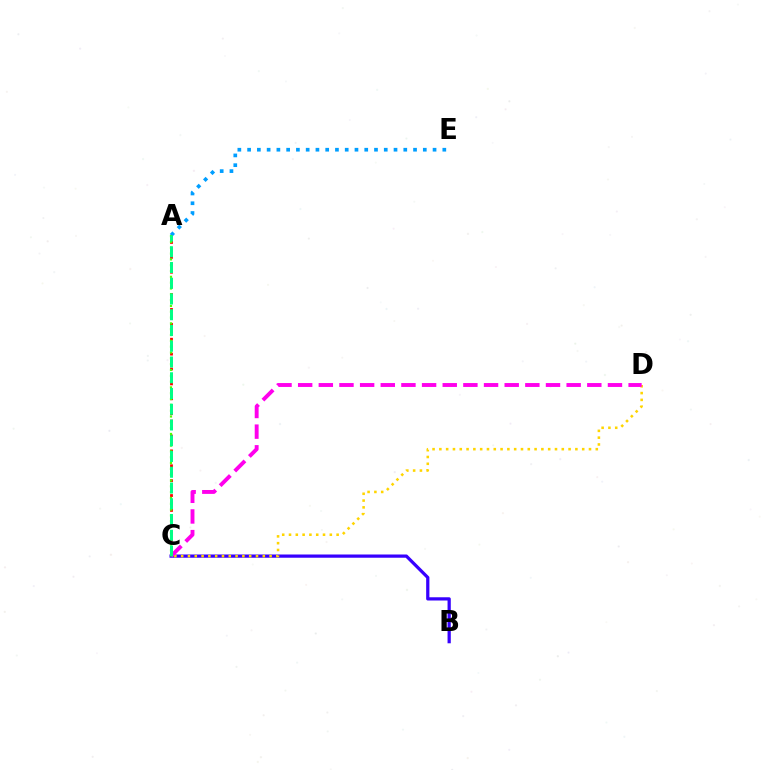{('B', 'C'): [{'color': '#3700ff', 'line_style': 'solid', 'thickness': 2.33}], ('C', 'D'): [{'color': '#ffd500', 'line_style': 'dotted', 'thickness': 1.85}, {'color': '#ff00ed', 'line_style': 'dashed', 'thickness': 2.81}], ('A', 'C'): [{'color': '#ff0000', 'line_style': 'dotted', 'thickness': 2.02}, {'color': '#4fff00', 'line_style': 'dotted', 'thickness': 1.58}, {'color': '#00ff86', 'line_style': 'dashed', 'thickness': 2.14}], ('A', 'E'): [{'color': '#009eff', 'line_style': 'dotted', 'thickness': 2.65}]}